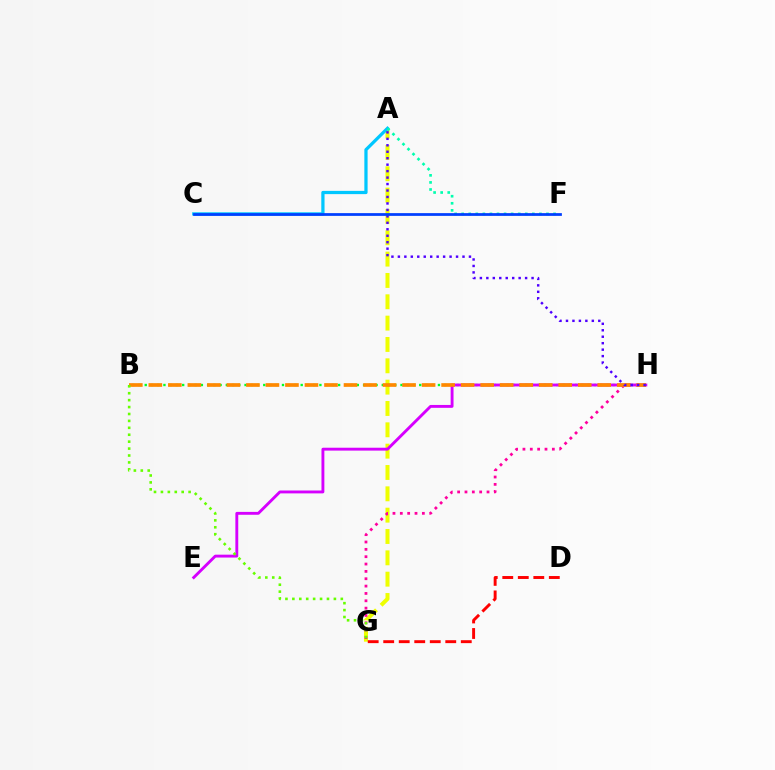{('A', 'G'): [{'color': '#eeff00', 'line_style': 'dashed', 'thickness': 2.9}], ('A', 'C'): [{'color': '#00c7ff', 'line_style': 'solid', 'thickness': 2.33}], ('B', 'H'): [{'color': '#00ff27', 'line_style': 'dotted', 'thickness': 1.7}, {'color': '#ff8800', 'line_style': 'dashed', 'thickness': 2.65}], ('G', 'H'): [{'color': '#ff00a0', 'line_style': 'dotted', 'thickness': 2.0}], ('E', 'H'): [{'color': '#d600ff', 'line_style': 'solid', 'thickness': 2.07}], ('D', 'G'): [{'color': '#ff0000', 'line_style': 'dashed', 'thickness': 2.11}], ('A', 'F'): [{'color': '#00ffaf', 'line_style': 'dotted', 'thickness': 1.92}], ('A', 'H'): [{'color': '#4f00ff', 'line_style': 'dotted', 'thickness': 1.76}], ('B', 'G'): [{'color': '#66ff00', 'line_style': 'dotted', 'thickness': 1.88}], ('C', 'F'): [{'color': '#003fff', 'line_style': 'solid', 'thickness': 1.98}]}